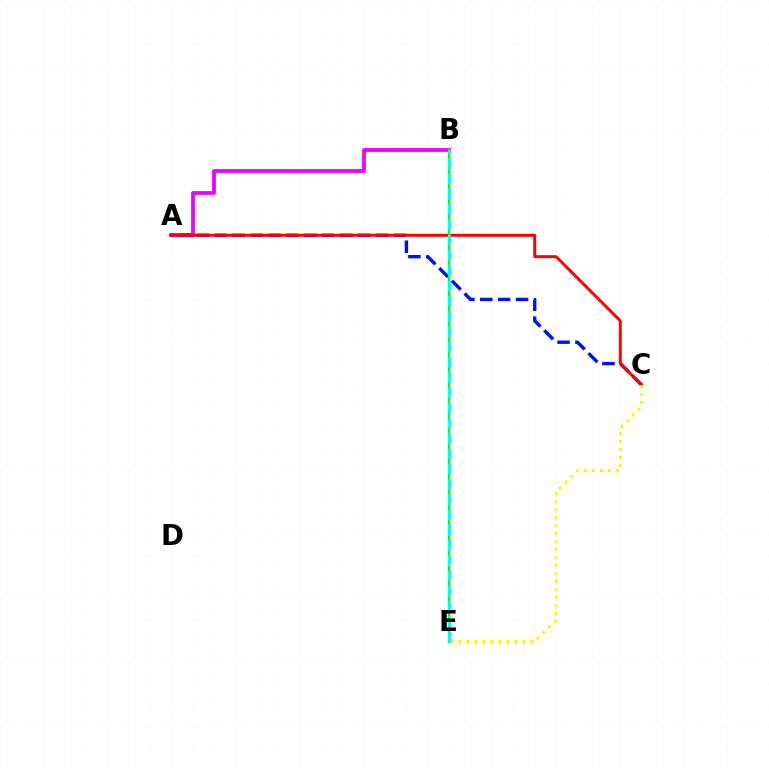{('A', 'B'): [{'color': '#ee00ff', 'line_style': 'solid', 'thickness': 2.72}], ('A', 'C'): [{'color': '#0010ff', 'line_style': 'dashed', 'thickness': 2.43}, {'color': '#ff0000', 'line_style': 'solid', 'thickness': 2.14}], ('C', 'E'): [{'color': '#fcf500', 'line_style': 'dotted', 'thickness': 2.17}], ('B', 'E'): [{'color': '#08ff00', 'line_style': 'solid', 'thickness': 1.62}, {'color': '#00fff6', 'line_style': 'dashed', 'thickness': 2.07}]}